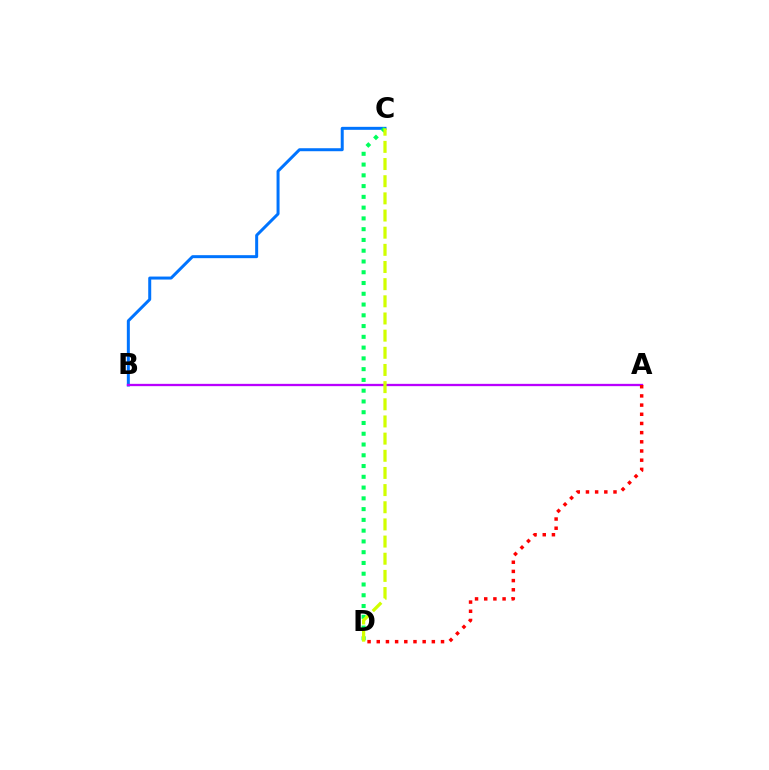{('B', 'C'): [{'color': '#0074ff', 'line_style': 'solid', 'thickness': 2.15}], ('A', 'B'): [{'color': '#b900ff', 'line_style': 'solid', 'thickness': 1.66}], ('C', 'D'): [{'color': '#00ff5c', 'line_style': 'dotted', 'thickness': 2.93}, {'color': '#d1ff00', 'line_style': 'dashed', 'thickness': 2.33}], ('A', 'D'): [{'color': '#ff0000', 'line_style': 'dotted', 'thickness': 2.49}]}